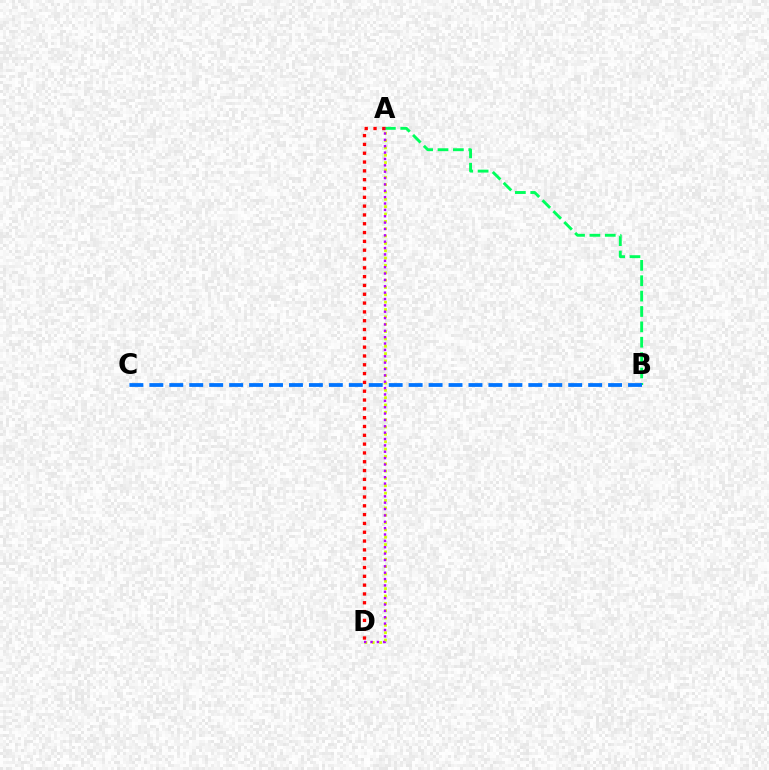{('A', 'D'): [{'color': '#d1ff00', 'line_style': 'dotted', 'thickness': 2.0}, {'color': '#ff0000', 'line_style': 'dotted', 'thickness': 2.39}, {'color': '#b900ff', 'line_style': 'dotted', 'thickness': 1.73}], ('A', 'B'): [{'color': '#00ff5c', 'line_style': 'dashed', 'thickness': 2.09}], ('B', 'C'): [{'color': '#0074ff', 'line_style': 'dashed', 'thickness': 2.71}]}